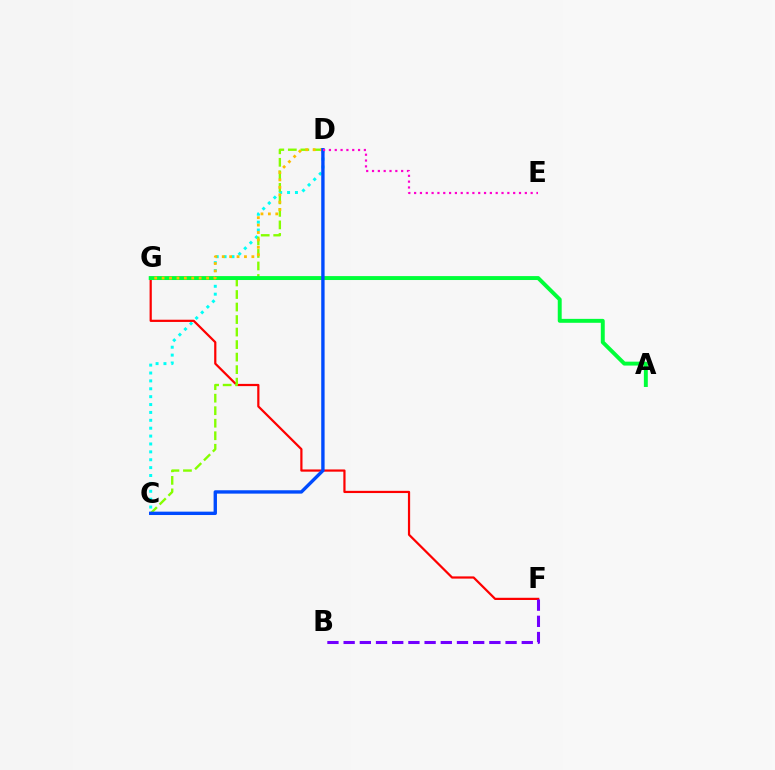{('C', 'D'): [{'color': '#00fff6', 'line_style': 'dotted', 'thickness': 2.14}, {'color': '#84ff00', 'line_style': 'dashed', 'thickness': 1.7}, {'color': '#004bff', 'line_style': 'solid', 'thickness': 2.43}], ('F', 'G'): [{'color': '#ff0000', 'line_style': 'solid', 'thickness': 1.6}], ('A', 'G'): [{'color': '#00ff39', 'line_style': 'solid', 'thickness': 2.83}], ('D', 'G'): [{'color': '#ffbd00', 'line_style': 'dotted', 'thickness': 2.01}], ('B', 'F'): [{'color': '#7200ff', 'line_style': 'dashed', 'thickness': 2.2}], ('D', 'E'): [{'color': '#ff00cf', 'line_style': 'dotted', 'thickness': 1.58}]}